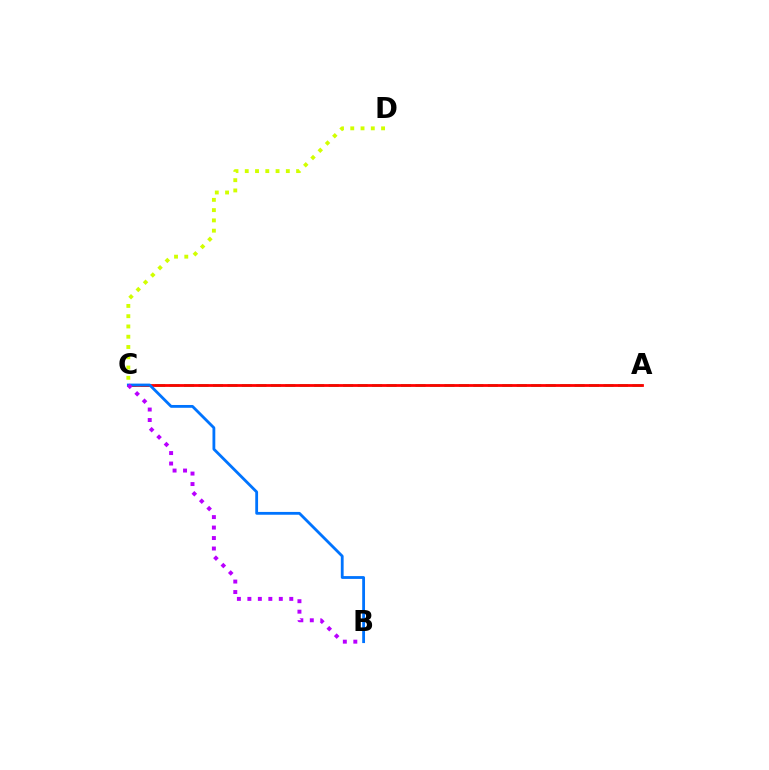{('C', 'D'): [{'color': '#d1ff00', 'line_style': 'dotted', 'thickness': 2.79}], ('A', 'C'): [{'color': '#00ff5c', 'line_style': 'dashed', 'thickness': 1.96}, {'color': '#ff0000', 'line_style': 'solid', 'thickness': 2.01}], ('B', 'C'): [{'color': '#0074ff', 'line_style': 'solid', 'thickness': 2.02}, {'color': '#b900ff', 'line_style': 'dotted', 'thickness': 2.85}]}